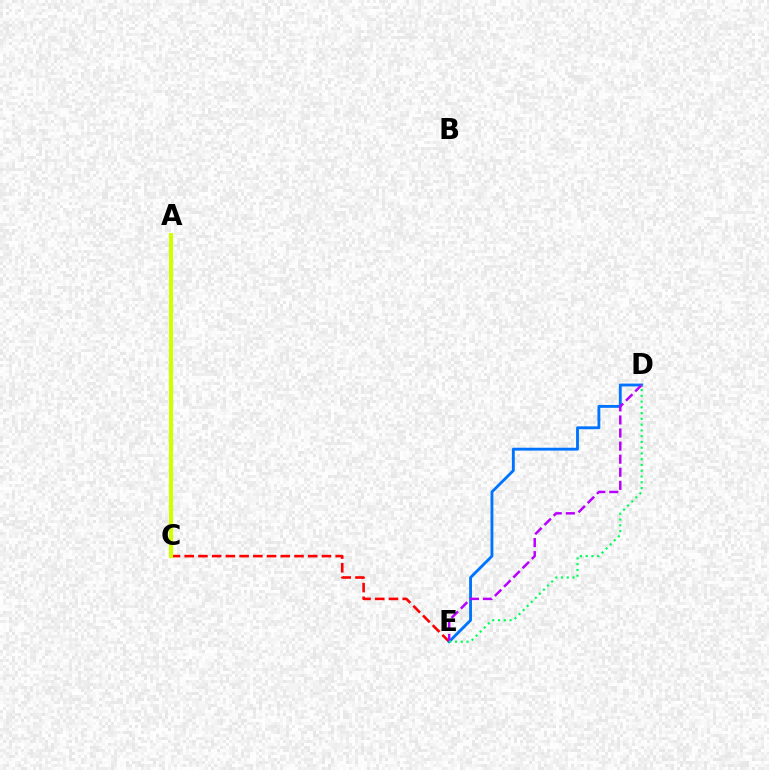{('C', 'E'): [{'color': '#ff0000', 'line_style': 'dashed', 'thickness': 1.86}], ('D', 'E'): [{'color': '#0074ff', 'line_style': 'solid', 'thickness': 2.06}, {'color': '#b900ff', 'line_style': 'dashed', 'thickness': 1.78}, {'color': '#00ff5c', 'line_style': 'dotted', 'thickness': 1.57}], ('A', 'C'): [{'color': '#d1ff00', 'line_style': 'solid', 'thickness': 2.95}]}